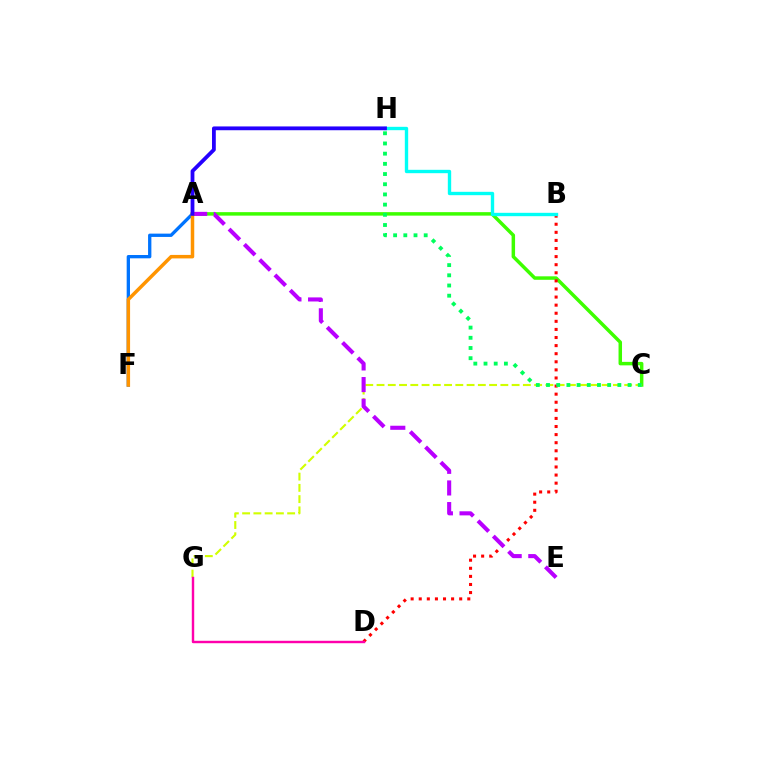{('A', 'C'): [{'color': '#3dff00', 'line_style': 'solid', 'thickness': 2.51}], ('B', 'D'): [{'color': '#ff0000', 'line_style': 'dotted', 'thickness': 2.2}], ('C', 'G'): [{'color': '#d1ff00', 'line_style': 'dashed', 'thickness': 1.53}], ('A', 'F'): [{'color': '#0074ff', 'line_style': 'solid', 'thickness': 2.38}, {'color': '#ff9400', 'line_style': 'solid', 'thickness': 2.52}], ('C', 'H'): [{'color': '#00ff5c', 'line_style': 'dotted', 'thickness': 2.77}], ('A', 'E'): [{'color': '#b900ff', 'line_style': 'dashed', 'thickness': 2.94}], ('B', 'H'): [{'color': '#00fff6', 'line_style': 'solid', 'thickness': 2.42}], ('D', 'G'): [{'color': '#ff00ac', 'line_style': 'solid', 'thickness': 1.74}], ('A', 'H'): [{'color': '#2500ff', 'line_style': 'solid', 'thickness': 2.73}]}